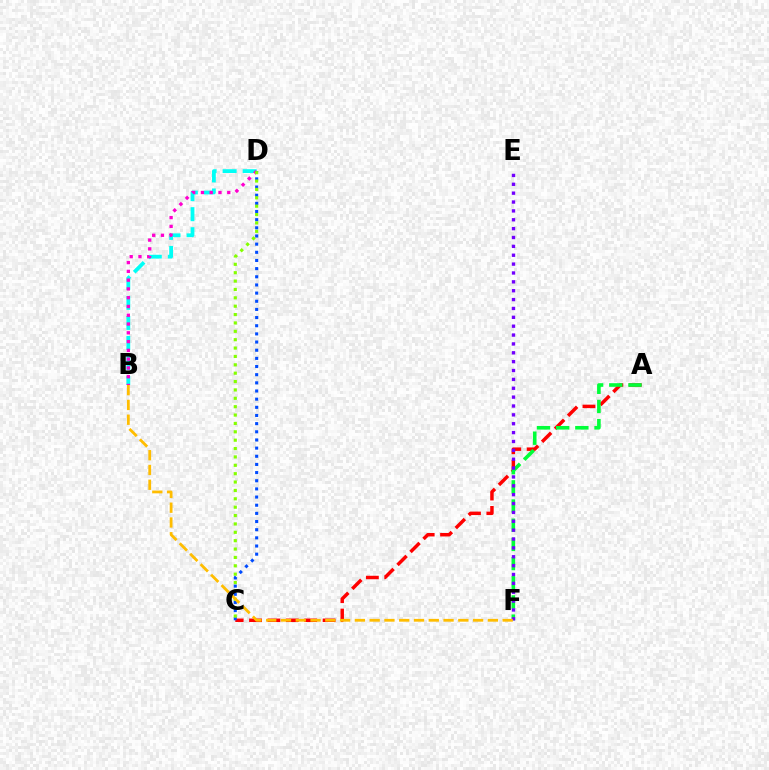{('A', 'C'): [{'color': '#ff0000', 'line_style': 'dashed', 'thickness': 2.5}], ('B', 'D'): [{'color': '#00fff6', 'line_style': 'dashed', 'thickness': 2.72}, {'color': '#ff00cf', 'line_style': 'dotted', 'thickness': 2.38}], ('A', 'F'): [{'color': '#00ff39', 'line_style': 'dashed', 'thickness': 2.61}], ('C', 'D'): [{'color': '#004bff', 'line_style': 'dotted', 'thickness': 2.22}, {'color': '#84ff00', 'line_style': 'dotted', 'thickness': 2.28}], ('E', 'F'): [{'color': '#7200ff', 'line_style': 'dotted', 'thickness': 2.41}], ('B', 'F'): [{'color': '#ffbd00', 'line_style': 'dashed', 'thickness': 2.01}]}